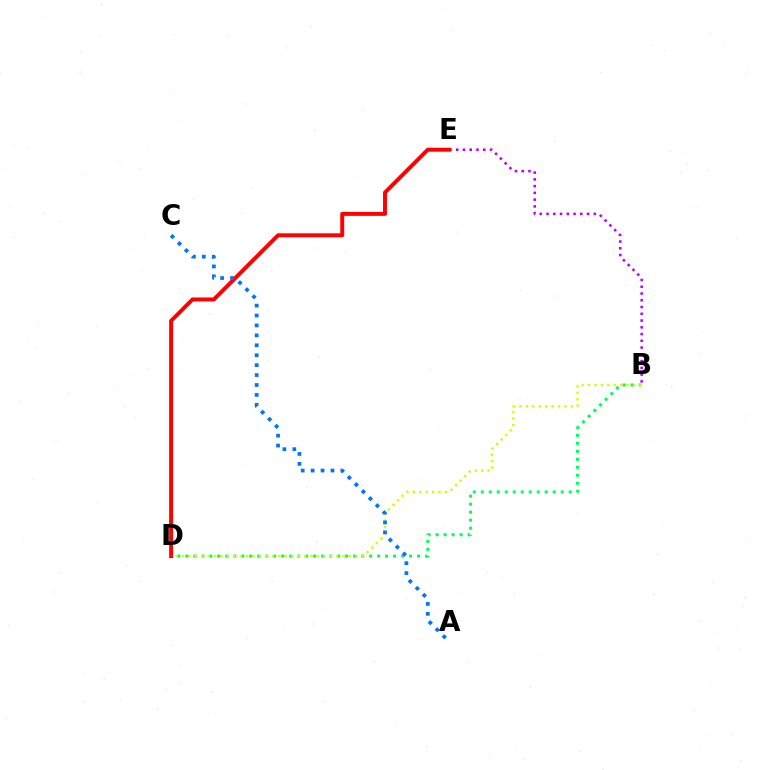{('B', 'E'): [{'color': '#b900ff', 'line_style': 'dotted', 'thickness': 1.84}], ('B', 'D'): [{'color': '#00ff5c', 'line_style': 'dotted', 'thickness': 2.17}, {'color': '#d1ff00', 'line_style': 'dotted', 'thickness': 1.75}], ('D', 'E'): [{'color': '#ff0000', 'line_style': 'solid', 'thickness': 2.85}], ('A', 'C'): [{'color': '#0074ff', 'line_style': 'dotted', 'thickness': 2.7}]}